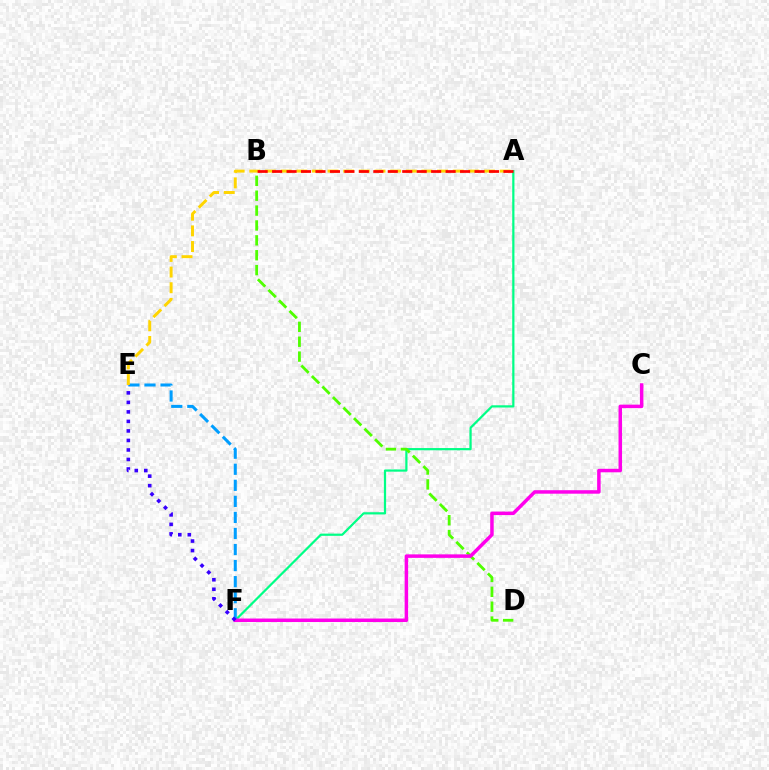{('A', 'F'): [{'color': '#00ff86', 'line_style': 'solid', 'thickness': 1.6}], ('E', 'F'): [{'color': '#009eff', 'line_style': 'dashed', 'thickness': 2.18}, {'color': '#3700ff', 'line_style': 'dotted', 'thickness': 2.59}], ('A', 'E'): [{'color': '#ffd500', 'line_style': 'dashed', 'thickness': 2.13}], ('B', 'D'): [{'color': '#4fff00', 'line_style': 'dashed', 'thickness': 2.02}], ('A', 'B'): [{'color': '#ff0000', 'line_style': 'dashed', 'thickness': 1.96}], ('C', 'F'): [{'color': '#ff00ed', 'line_style': 'solid', 'thickness': 2.52}]}